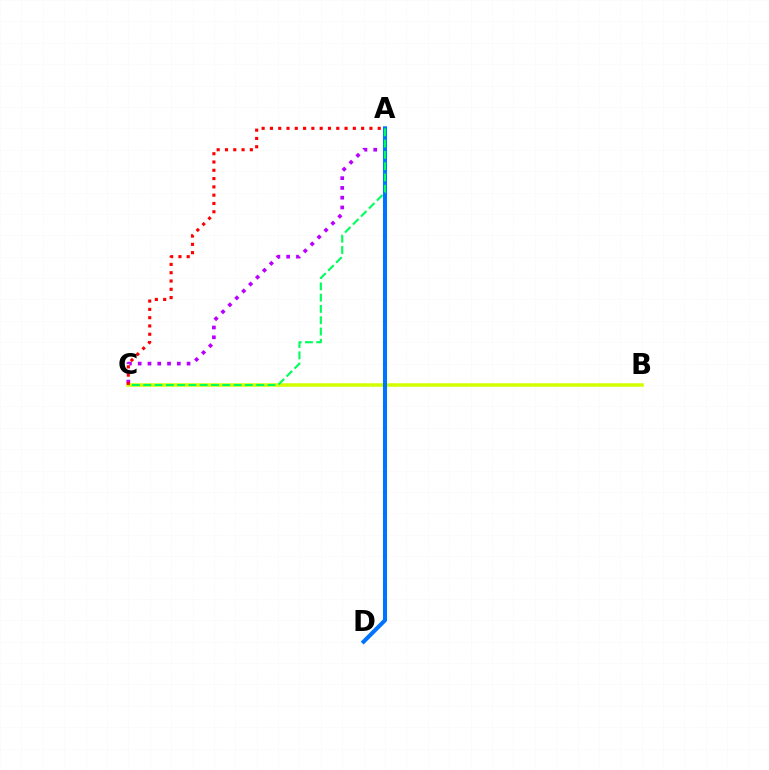{('B', 'C'): [{'color': '#d1ff00', 'line_style': 'solid', 'thickness': 2.53}], ('A', 'C'): [{'color': '#b900ff', 'line_style': 'dotted', 'thickness': 2.66}, {'color': '#ff0000', 'line_style': 'dotted', 'thickness': 2.25}, {'color': '#00ff5c', 'line_style': 'dashed', 'thickness': 1.53}], ('A', 'D'): [{'color': '#0074ff', 'line_style': 'solid', 'thickness': 2.92}]}